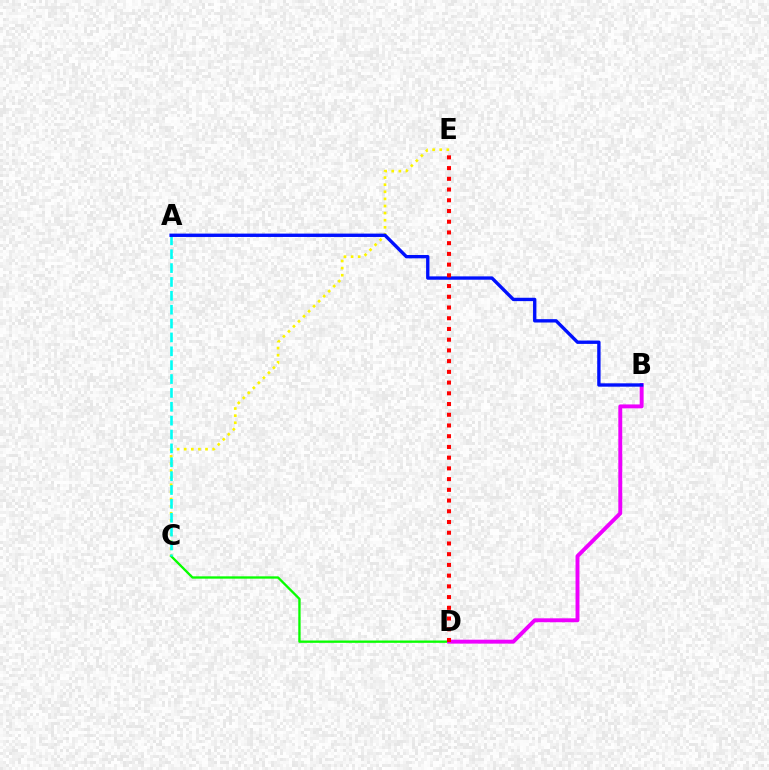{('C', 'E'): [{'color': '#fcf500', 'line_style': 'dotted', 'thickness': 1.93}], ('C', 'D'): [{'color': '#08ff00', 'line_style': 'solid', 'thickness': 1.67}], ('B', 'D'): [{'color': '#ee00ff', 'line_style': 'solid', 'thickness': 2.82}], ('A', 'C'): [{'color': '#00fff6', 'line_style': 'dashed', 'thickness': 1.88}], ('A', 'B'): [{'color': '#0010ff', 'line_style': 'solid', 'thickness': 2.42}], ('D', 'E'): [{'color': '#ff0000', 'line_style': 'dotted', 'thickness': 2.91}]}